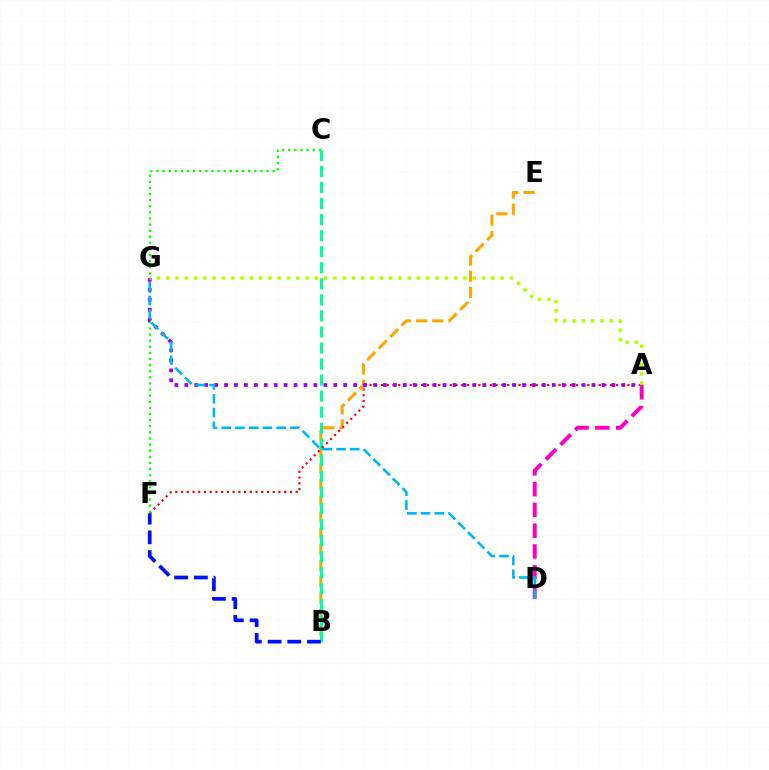{('B', 'E'): [{'color': '#ffa500', 'line_style': 'dashed', 'thickness': 2.2}], ('B', 'C'): [{'color': '#00ff9d', 'line_style': 'dashed', 'thickness': 2.18}], ('A', 'F'): [{'color': '#ff0000', 'line_style': 'dotted', 'thickness': 1.56}], ('A', 'D'): [{'color': '#ff00bd', 'line_style': 'dashed', 'thickness': 2.82}], ('C', 'F'): [{'color': '#08ff00', 'line_style': 'dotted', 'thickness': 1.66}], ('B', 'F'): [{'color': '#0010ff', 'line_style': 'dashed', 'thickness': 2.68}], ('A', 'G'): [{'color': '#9b00ff', 'line_style': 'dotted', 'thickness': 2.7}, {'color': '#b3ff00', 'line_style': 'dotted', 'thickness': 2.52}], ('D', 'G'): [{'color': '#00b5ff', 'line_style': 'dashed', 'thickness': 1.87}]}